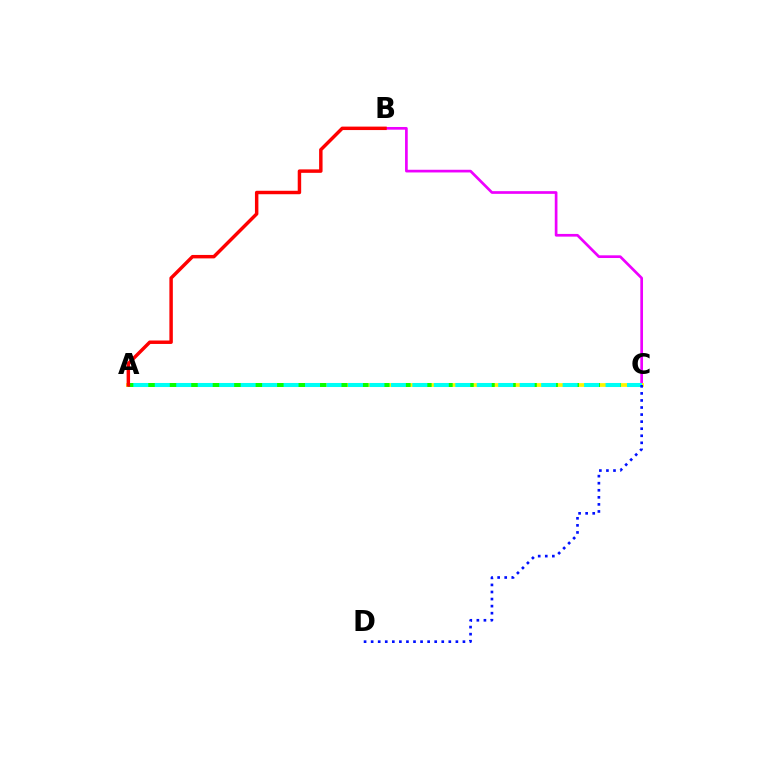{('B', 'C'): [{'color': '#ee00ff', 'line_style': 'solid', 'thickness': 1.94}], ('A', 'C'): [{'color': '#fcf500', 'line_style': 'solid', 'thickness': 2.69}, {'color': '#08ff00', 'line_style': 'dashed', 'thickness': 2.86}, {'color': '#00fff6', 'line_style': 'dashed', 'thickness': 2.92}], ('C', 'D'): [{'color': '#0010ff', 'line_style': 'dotted', 'thickness': 1.92}], ('A', 'B'): [{'color': '#ff0000', 'line_style': 'solid', 'thickness': 2.49}]}